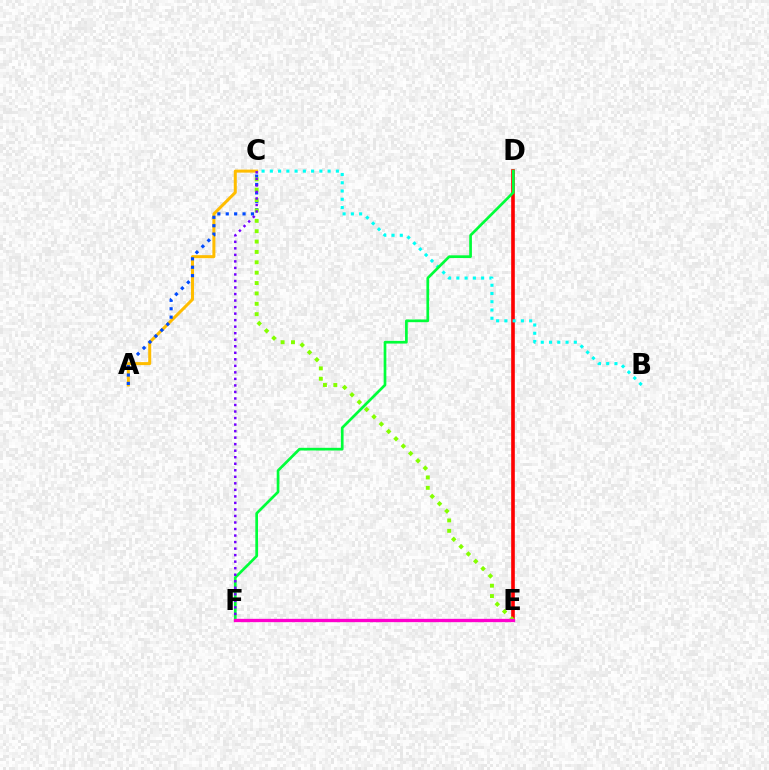{('D', 'E'): [{'color': '#ff0000', 'line_style': 'solid', 'thickness': 2.61}], ('A', 'C'): [{'color': '#ffbd00', 'line_style': 'solid', 'thickness': 2.17}, {'color': '#004bff', 'line_style': 'dotted', 'thickness': 2.28}], ('B', 'C'): [{'color': '#00fff6', 'line_style': 'dotted', 'thickness': 2.24}], ('C', 'E'): [{'color': '#84ff00', 'line_style': 'dotted', 'thickness': 2.82}], ('D', 'F'): [{'color': '#00ff39', 'line_style': 'solid', 'thickness': 1.94}], ('C', 'F'): [{'color': '#7200ff', 'line_style': 'dotted', 'thickness': 1.77}], ('E', 'F'): [{'color': '#ff00cf', 'line_style': 'solid', 'thickness': 2.39}]}